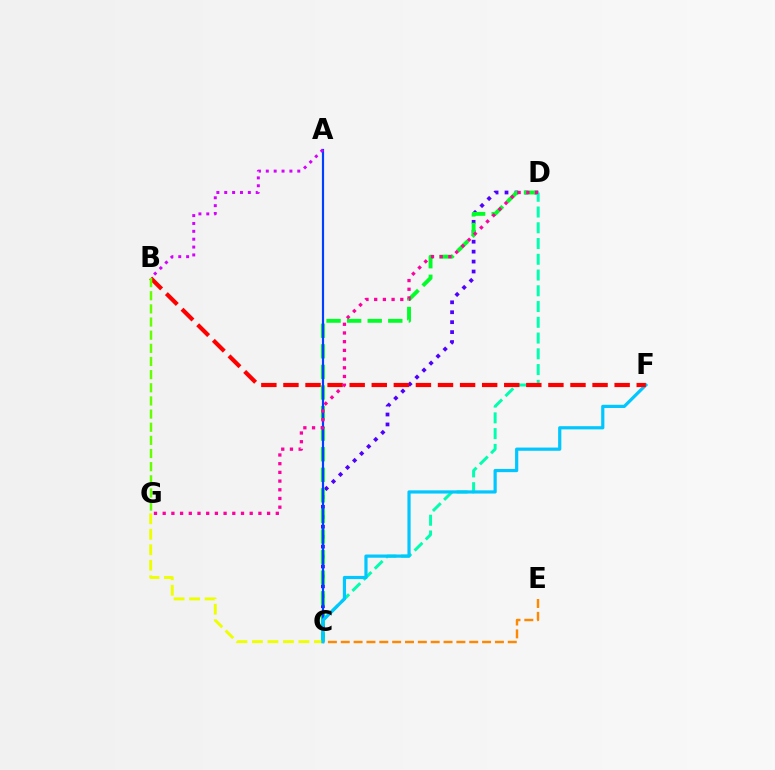{('C', 'D'): [{'color': '#4f00ff', 'line_style': 'dotted', 'thickness': 2.7}, {'color': '#00ff27', 'line_style': 'dashed', 'thickness': 2.8}, {'color': '#00ffaf', 'line_style': 'dashed', 'thickness': 2.14}], ('A', 'C'): [{'color': '#003fff', 'line_style': 'solid', 'thickness': 1.57}], ('A', 'B'): [{'color': '#d600ff', 'line_style': 'dotted', 'thickness': 2.14}], ('C', 'G'): [{'color': '#eeff00', 'line_style': 'dashed', 'thickness': 2.11}], ('C', 'E'): [{'color': '#ff8800', 'line_style': 'dashed', 'thickness': 1.75}], ('C', 'F'): [{'color': '#00c7ff', 'line_style': 'solid', 'thickness': 2.3}], ('B', 'F'): [{'color': '#ff0000', 'line_style': 'dashed', 'thickness': 3.0}], ('B', 'G'): [{'color': '#66ff00', 'line_style': 'dashed', 'thickness': 1.79}], ('D', 'G'): [{'color': '#ff00a0', 'line_style': 'dotted', 'thickness': 2.36}]}